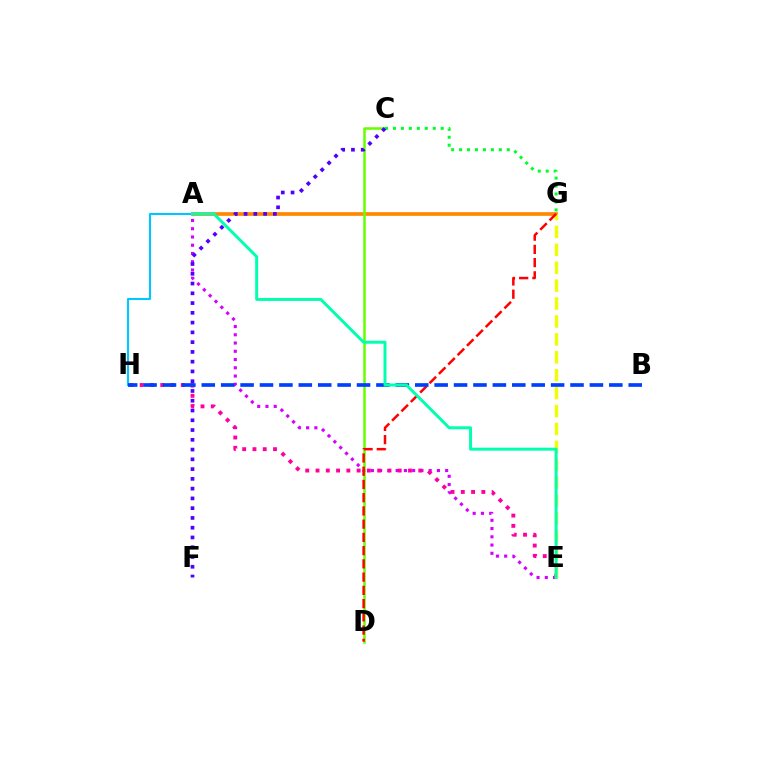{('A', 'E'): [{'color': '#d600ff', 'line_style': 'dotted', 'thickness': 2.24}, {'color': '#00ffaf', 'line_style': 'solid', 'thickness': 2.14}], ('A', 'G'): [{'color': '#ff8800', 'line_style': 'solid', 'thickness': 2.65}], ('E', 'H'): [{'color': '#ff00a0', 'line_style': 'dotted', 'thickness': 2.79}], ('E', 'G'): [{'color': '#eeff00', 'line_style': 'dashed', 'thickness': 2.43}], ('C', 'D'): [{'color': '#66ff00', 'line_style': 'solid', 'thickness': 1.81}], ('C', 'G'): [{'color': '#00ff27', 'line_style': 'dotted', 'thickness': 2.16}], ('C', 'F'): [{'color': '#4f00ff', 'line_style': 'dotted', 'thickness': 2.65}], ('A', 'H'): [{'color': '#00c7ff', 'line_style': 'solid', 'thickness': 1.5}], ('D', 'G'): [{'color': '#ff0000', 'line_style': 'dashed', 'thickness': 1.8}], ('B', 'H'): [{'color': '#003fff', 'line_style': 'dashed', 'thickness': 2.64}]}